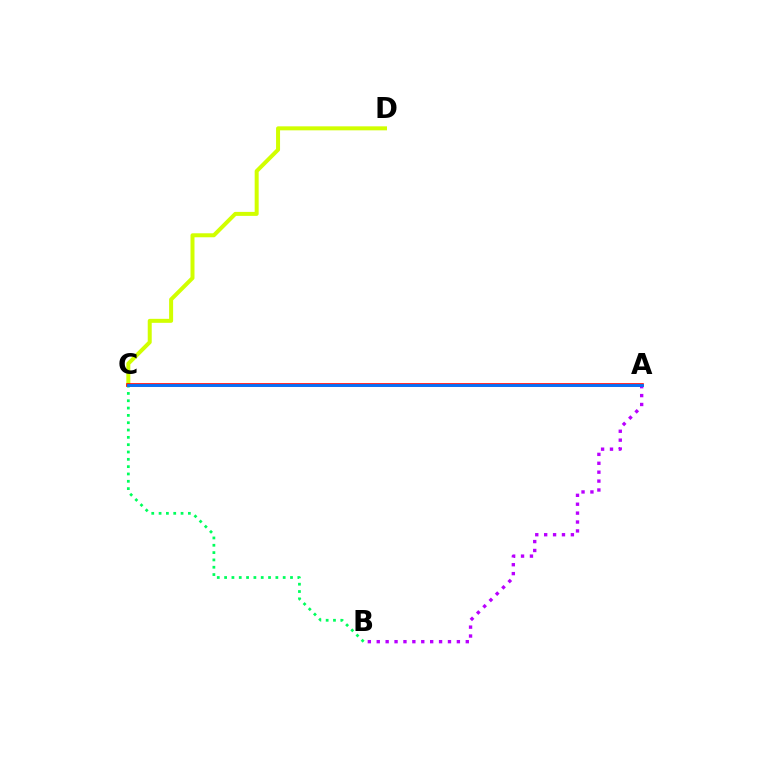{('B', 'C'): [{'color': '#00ff5c', 'line_style': 'dotted', 'thickness': 1.99}], ('C', 'D'): [{'color': '#d1ff00', 'line_style': 'solid', 'thickness': 2.88}], ('A', 'B'): [{'color': '#b900ff', 'line_style': 'dotted', 'thickness': 2.42}], ('A', 'C'): [{'color': '#ff0000', 'line_style': 'solid', 'thickness': 2.6}, {'color': '#0074ff', 'line_style': 'solid', 'thickness': 2.03}]}